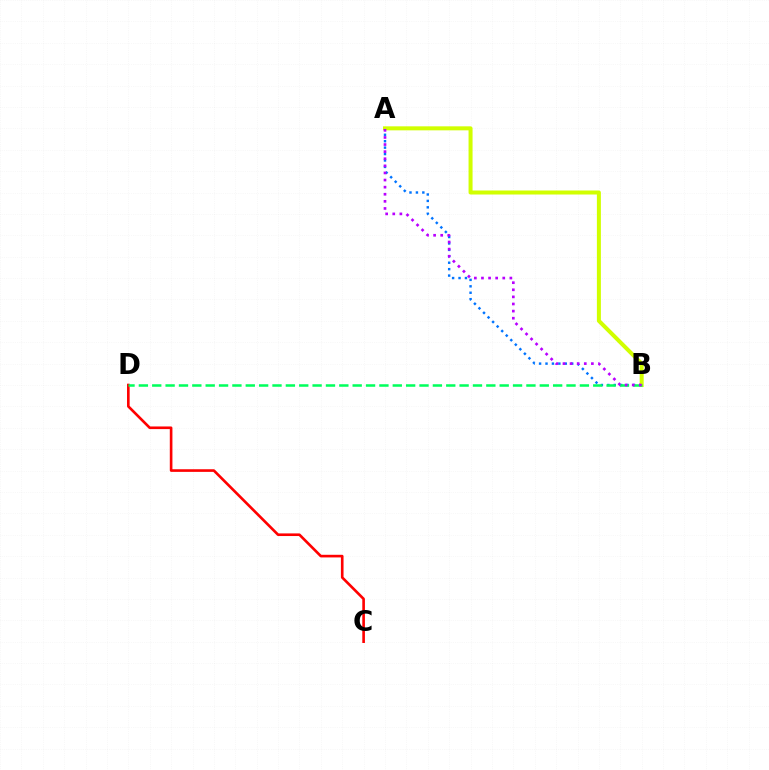{('A', 'B'): [{'color': '#0074ff', 'line_style': 'dotted', 'thickness': 1.75}, {'color': '#d1ff00', 'line_style': 'solid', 'thickness': 2.89}, {'color': '#b900ff', 'line_style': 'dotted', 'thickness': 1.93}], ('C', 'D'): [{'color': '#ff0000', 'line_style': 'solid', 'thickness': 1.9}], ('B', 'D'): [{'color': '#00ff5c', 'line_style': 'dashed', 'thickness': 1.82}]}